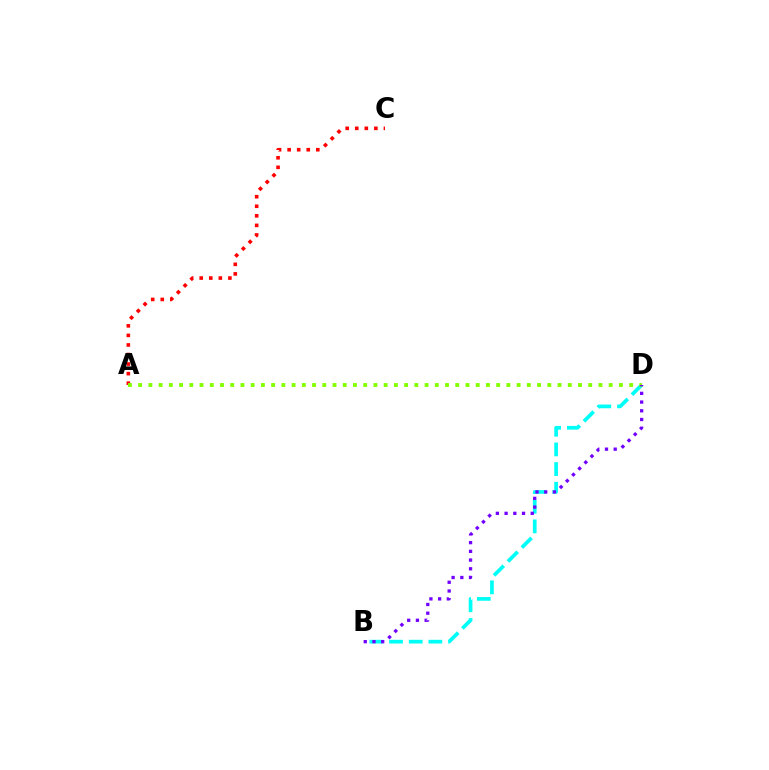{('A', 'C'): [{'color': '#ff0000', 'line_style': 'dotted', 'thickness': 2.6}], ('B', 'D'): [{'color': '#00fff6', 'line_style': 'dashed', 'thickness': 2.67}, {'color': '#7200ff', 'line_style': 'dotted', 'thickness': 2.37}], ('A', 'D'): [{'color': '#84ff00', 'line_style': 'dotted', 'thickness': 2.78}]}